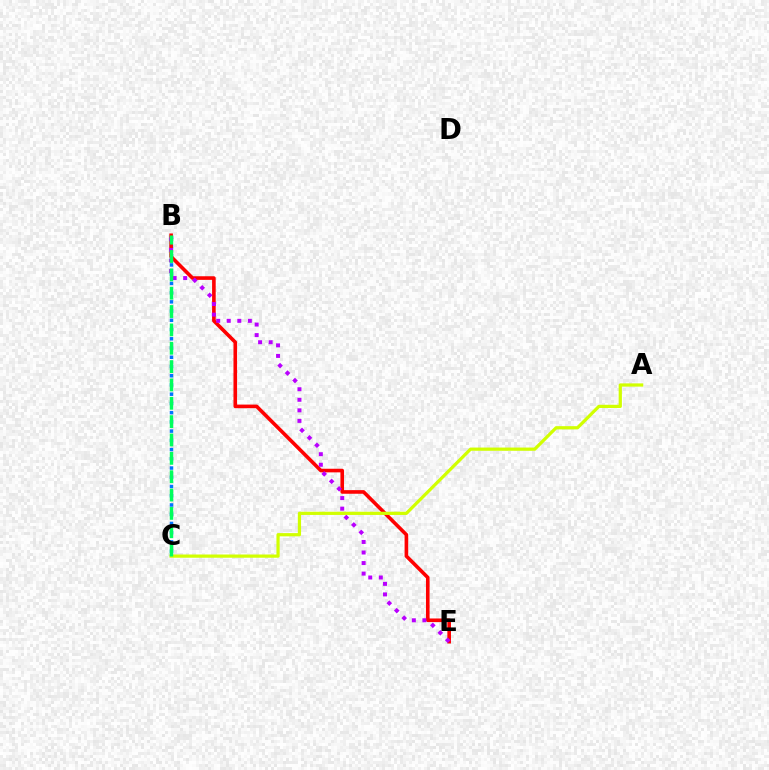{('B', 'C'): [{'color': '#0074ff', 'line_style': 'dotted', 'thickness': 2.51}, {'color': '#00ff5c', 'line_style': 'dashed', 'thickness': 2.49}], ('B', 'E'): [{'color': '#ff0000', 'line_style': 'solid', 'thickness': 2.6}, {'color': '#b900ff', 'line_style': 'dotted', 'thickness': 2.87}], ('A', 'C'): [{'color': '#d1ff00', 'line_style': 'solid', 'thickness': 2.32}]}